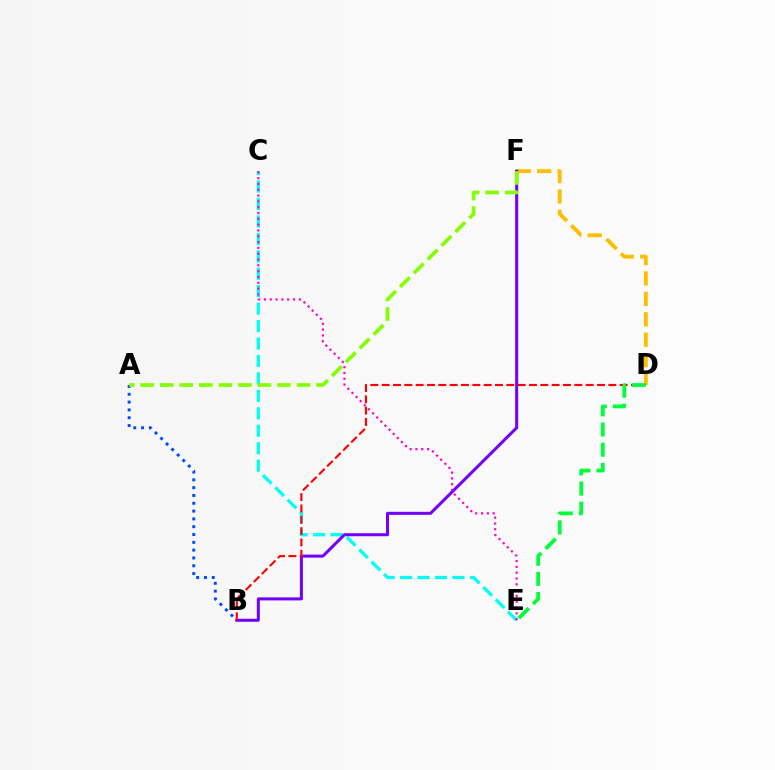{('D', 'F'): [{'color': '#ffbd00', 'line_style': 'dashed', 'thickness': 2.77}], ('C', 'E'): [{'color': '#00fff6', 'line_style': 'dashed', 'thickness': 2.37}, {'color': '#ff00cf', 'line_style': 'dotted', 'thickness': 1.58}], ('B', 'F'): [{'color': '#7200ff', 'line_style': 'solid', 'thickness': 2.18}], ('A', 'B'): [{'color': '#004bff', 'line_style': 'dotted', 'thickness': 2.12}], ('B', 'D'): [{'color': '#ff0000', 'line_style': 'dashed', 'thickness': 1.54}], ('D', 'E'): [{'color': '#00ff39', 'line_style': 'dashed', 'thickness': 2.74}], ('A', 'F'): [{'color': '#84ff00', 'line_style': 'dashed', 'thickness': 2.65}]}